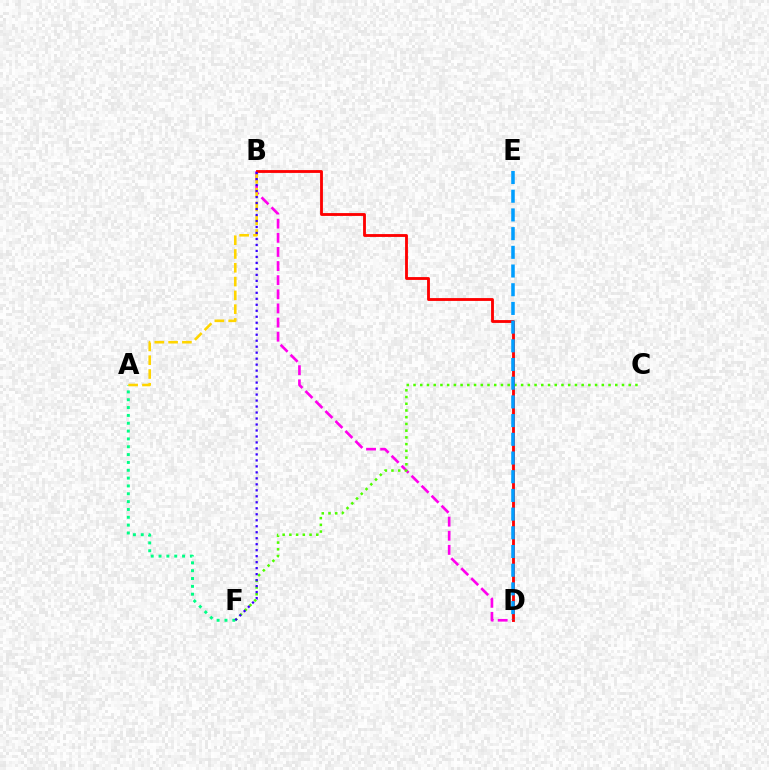{('A', 'F'): [{'color': '#00ff86', 'line_style': 'dotted', 'thickness': 2.13}], ('B', 'D'): [{'color': '#ff00ed', 'line_style': 'dashed', 'thickness': 1.92}, {'color': '#ff0000', 'line_style': 'solid', 'thickness': 2.05}], ('A', 'B'): [{'color': '#ffd500', 'line_style': 'dashed', 'thickness': 1.87}], ('C', 'F'): [{'color': '#4fff00', 'line_style': 'dotted', 'thickness': 1.83}], ('D', 'E'): [{'color': '#009eff', 'line_style': 'dashed', 'thickness': 2.54}], ('B', 'F'): [{'color': '#3700ff', 'line_style': 'dotted', 'thickness': 1.63}]}